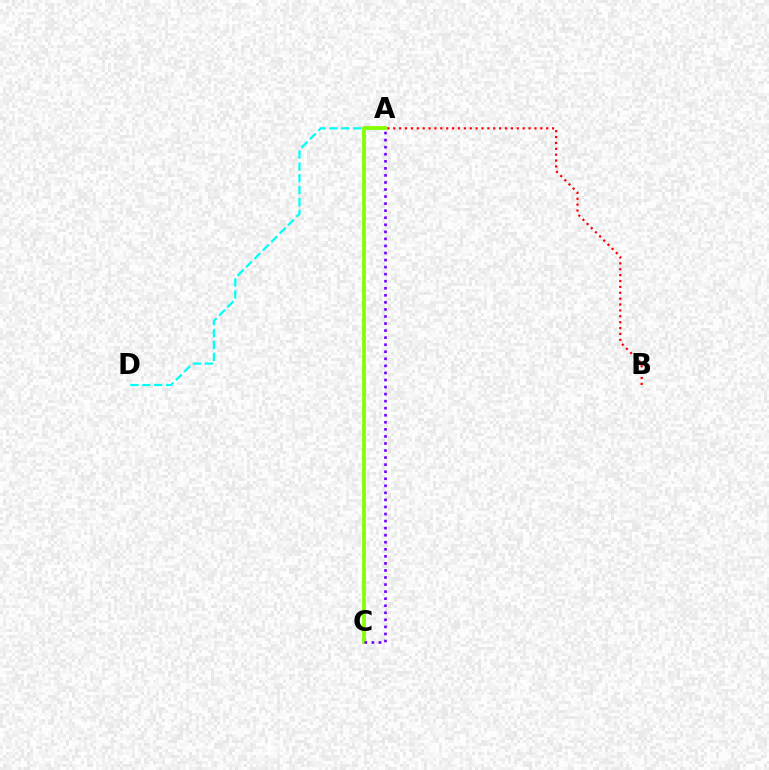{('A', 'D'): [{'color': '#00fff6', 'line_style': 'dashed', 'thickness': 1.61}], ('A', 'B'): [{'color': '#ff0000', 'line_style': 'dotted', 'thickness': 1.6}], ('A', 'C'): [{'color': '#84ff00', 'line_style': 'solid', 'thickness': 2.71}, {'color': '#7200ff', 'line_style': 'dotted', 'thickness': 1.92}]}